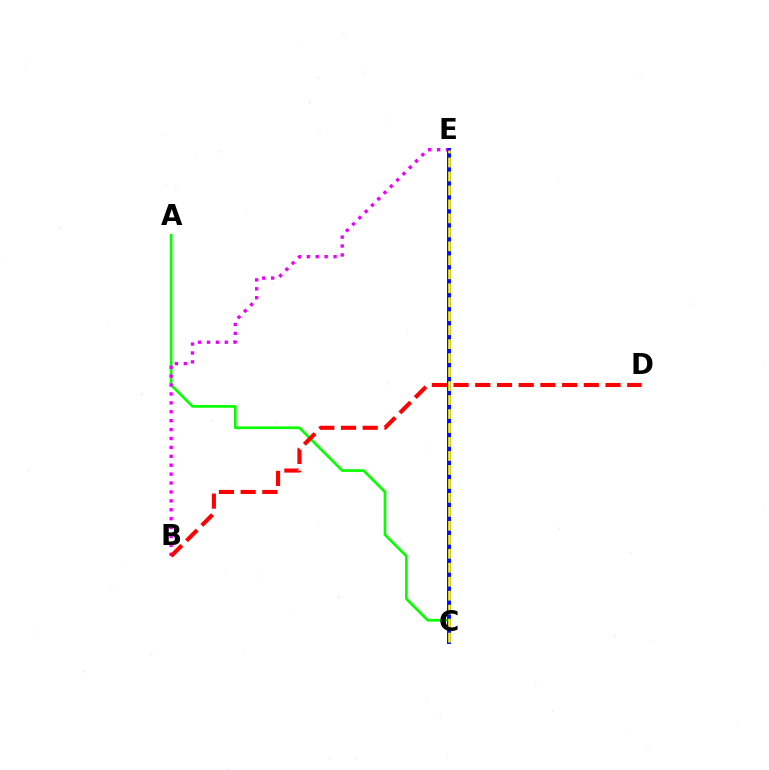{('C', 'E'): [{'color': '#00fff6', 'line_style': 'dotted', 'thickness': 1.93}, {'color': '#0010ff', 'line_style': 'solid', 'thickness': 2.86}, {'color': '#fcf500', 'line_style': 'dashed', 'thickness': 1.9}], ('A', 'C'): [{'color': '#08ff00', 'line_style': 'solid', 'thickness': 1.94}], ('B', 'E'): [{'color': '#ee00ff', 'line_style': 'dotted', 'thickness': 2.42}], ('B', 'D'): [{'color': '#ff0000', 'line_style': 'dashed', 'thickness': 2.95}]}